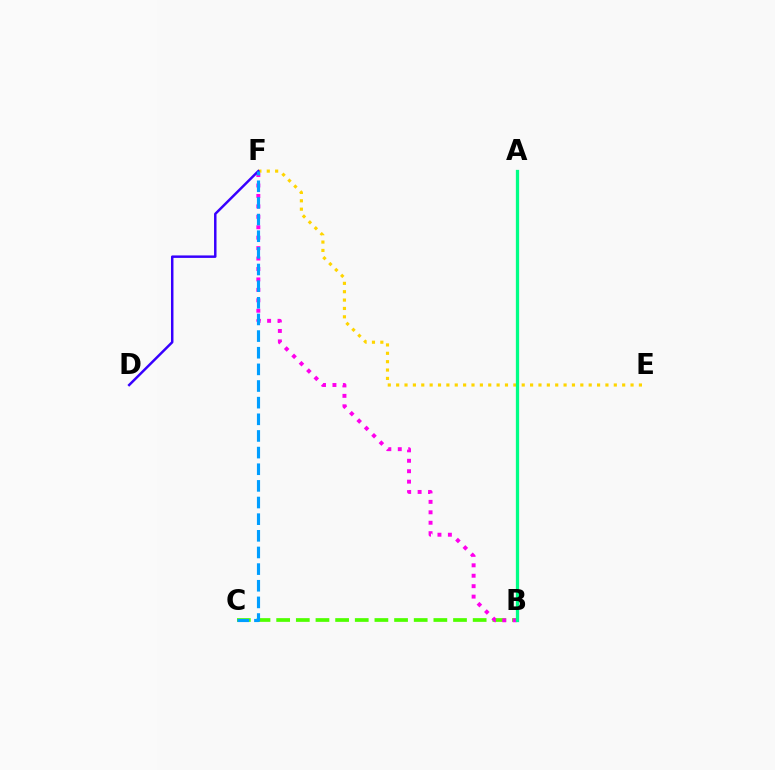{('B', 'C'): [{'color': '#4fff00', 'line_style': 'dashed', 'thickness': 2.67}], ('B', 'F'): [{'color': '#ff00ed', 'line_style': 'dotted', 'thickness': 2.84}], ('E', 'F'): [{'color': '#ffd500', 'line_style': 'dotted', 'thickness': 2.27}], ('A', 'B'): [{'color': '#ff0000', 'line_style': 'solid', 'thickness': 2.13}, {'color': '#00ff86', 'line_style': 'solid', 'thickness': 2.35}], ('D', 'F'): [{'color': '#3700ff', 'line_style': 'solid', 'thickness': 1.78}], ('C', 'F'): [{'color': '#009eff', 'line_style': 'dashed', 'thickness': 2.26}]}